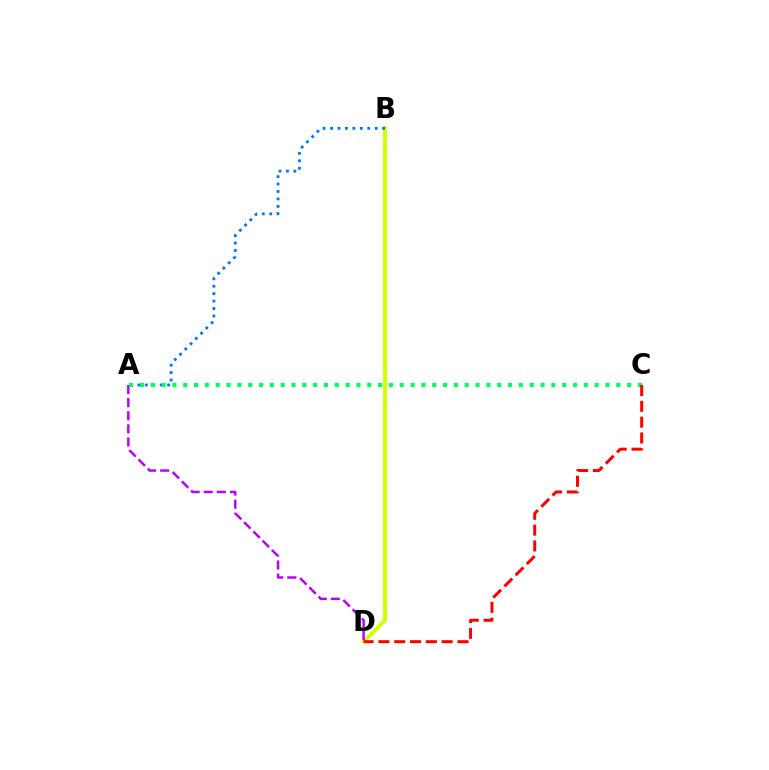{('B', 'D'): [{'color': '#d1ff00', 'line_style': 'solid', 'thickness': 2.8}], ('A', 'D'): [{'color': '#b900ff', 'line_style': 'dashed', 'thickness': 1.78}], ('A', 'B'): [{'color': '#0074ff', 'line_style': 'dotted', 'thickness': 2.02}], ('A', 'C'): [{'color': '#00ff5c', 'line_style': 'dotted', 'thickness': 2.94}], ('C', 'D'): [{'color': '#ff0000', 'line_style': 'dashed', 'thickness': 2.15}]}